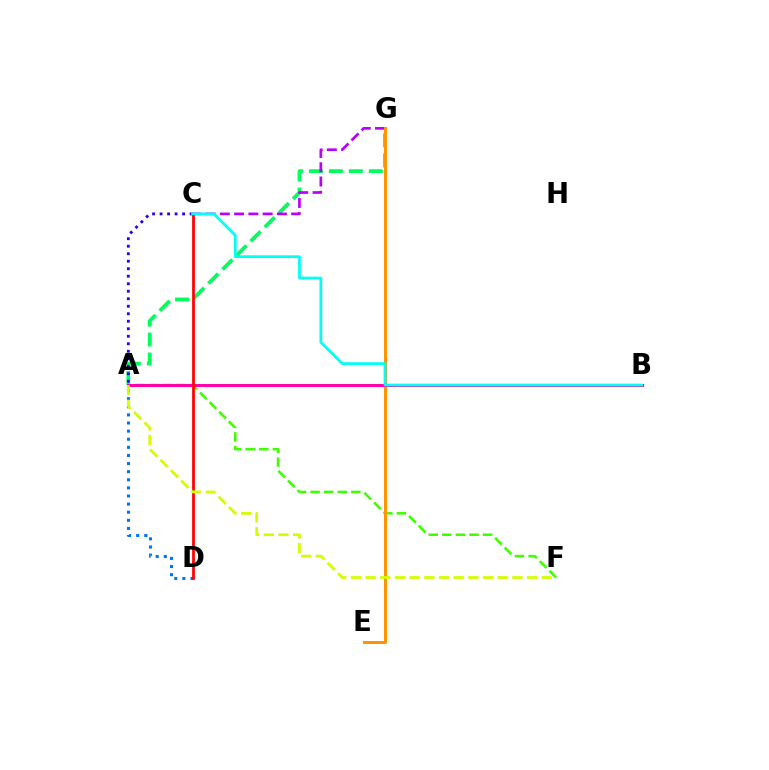{('A', 'G'): [{'color': '#00ff5c', 'line_style': 'dashed', 'thickness': 2.71}], ('A', 'F'): [{'color': '#3dff00', 'line_style': 'dashed', 'thickness': 1.85}, {'color': '#d1ff00', 'line_style': 'dashed', 'thickness': 1.99}], ('C', 'G'): [{'color': '#b900ff', 'line_style': 'dashed', 'thickness': 1.94}], ('A', 'D'): [{'color': '#0074ff', 'line_style': 'dotted', 'thickness': 2.2}], ('E', 'G'): [{'color': '#ff9400', 'line_style': 'solid', 'thickness': 2.16}], ('A', 'B'): [{'color': '#ff00ac', 'line_style': 'solid', 'thickness': 2.14}], ('C', 'D'): [{'color': '#ff0000', 'line_style': 'solid', 'thickness': 1.98}], ('A', 'C'): [{'color': '#2500ff', 'line_style': 'dotted', 'thickness': 2.04}], ('B', 'C'): [{'color': '#00fff6', 'line_style': 'solid', 'thickness': 1.98}]}